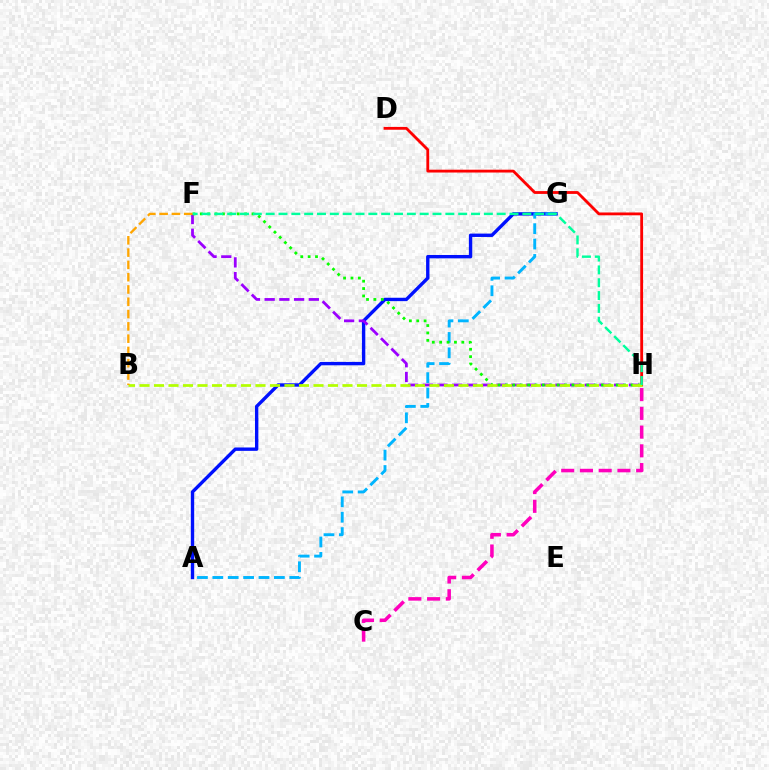{('A', 'G'): [{'color': '#0010ff', 'line_style': 'solid', 'thickness': 2.43}, {'color': '#00b5ff', 'line_style': 'dashed', 'thickness': 2.09}], ('D', 'H'): [{'color': '#ff0000', 'line_style': 'solid', 'thickness': 2.03}], ('C', 'H'): [{'color': '#ff00bd', 'line_style': 'dashed', 'thickness': 2.55}], ('F', 'H'): [{'color': '#9b00ff', 'line_style': 'dashed', 'thickness': 2.0}, {'color': '#08ff00', 'line_style': 'dotted', 'thickness': 2.01}, {'color': '#00ff9d', 'line_style': 'dashed', 'thickness': 1.74}], ('B', 'H'): [{'color': '#b3ff00', 'line_style': 'dashed', 'thickness': 1.97}], ('B', 'F'): [{'color': '#ffa500', 'line_style': 'dashed', 'thickness': 1.67}]}